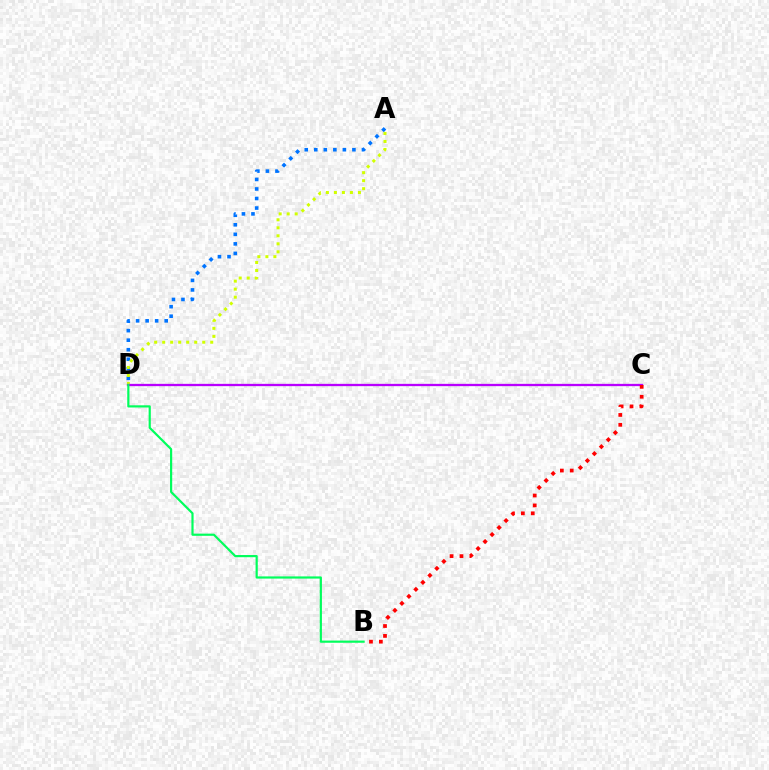{('A', 'D'): [{'color': '#0074ff', 'line_style': 'dotted', 'thickness': 2.59}, {'color': '#d1ff00', 'line_style': 'dotted', 'thickness': 2.18}], ('C', 'D'): [{'color': '#b900ff', 'line_style': 'solid', 'thickness': 1.65}], ('B', 'C'): [{'color': '#ff0000', 'line_style': 'dotted', 'thickness': 2.69}], ('B', 'D'): [{'color': '#00ff5c', 'line_style': 'solid', 'thickness': 1.57}]}